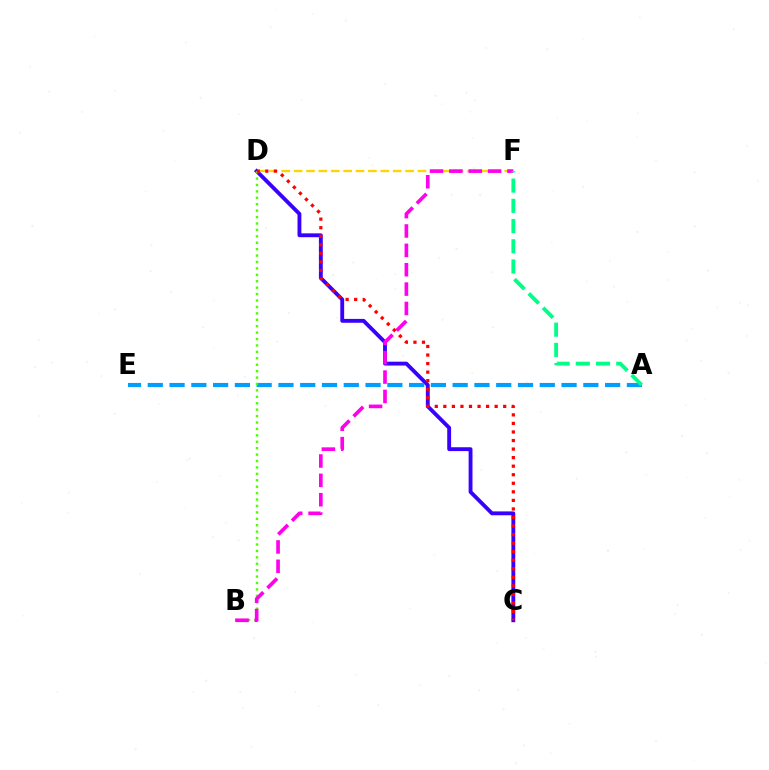{('C', 'D'): [{'color': '#3700ff', 'line_style': 'solid', 'thickness': 2.78}, {'color': '#ff0000', 'line_style': 'dotted', 'thickness': 2.32}], ('D', 'F'): [{'color': '#ffd500', 'line_style': 'dashed', 'thickness': 1.68}], ('A', 'E'): [{'color': '#009eff', 'line_style': 'dashed', 'thickness': 2.96}], ('B', 'D'): [{'color': '#4fff00', 'line_style': 'dotted', 'thickness': 1.74}], ('B', 'F'): [{'color': '#ff00ed', 'line_style': 'dashed', 'thickness': 2.63}], ('A', 'F'): [{'color': '#00ff86', 'line_style': 'dashed', 'thickness': 2.75}]}